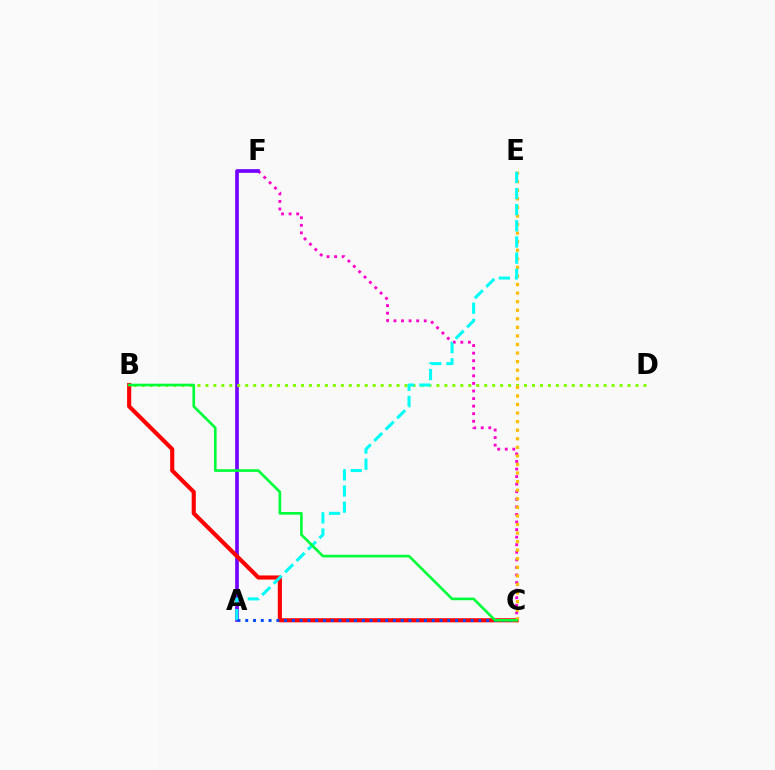{('C', 'F'): [{'color': '#ff00cf', 'line_style': 'dotted', 'thickness': 2.06}], ('A', 'F'): [{'color': '#7200ff', 'line_style': 'solid', 'thickness': 2.63}], ('B', 'D'): [{'color': '#84ff00', 'line_style': 'dotted', 'thickness': 2.16}], ('B', 'C'): [{'color': '#ff0000', 'line_style': 'solid', 'thickness': 2.97}, {'color': '#00ff39', 'line_style': 'solid', 'thickness': 1.91}], ('C', 'E'): [{'color': '#ffbd00', 'line_style': 'dotted', 'thickness': 2.33}], ('A', 'E'): [{'color': '#00fff6', 'line_style': 'dashed', 'thickness': 2.19}], ('A', 'C'): [{'color': '#004bff', 'line_style': 'dotted', 'thickness': 2.11}]}